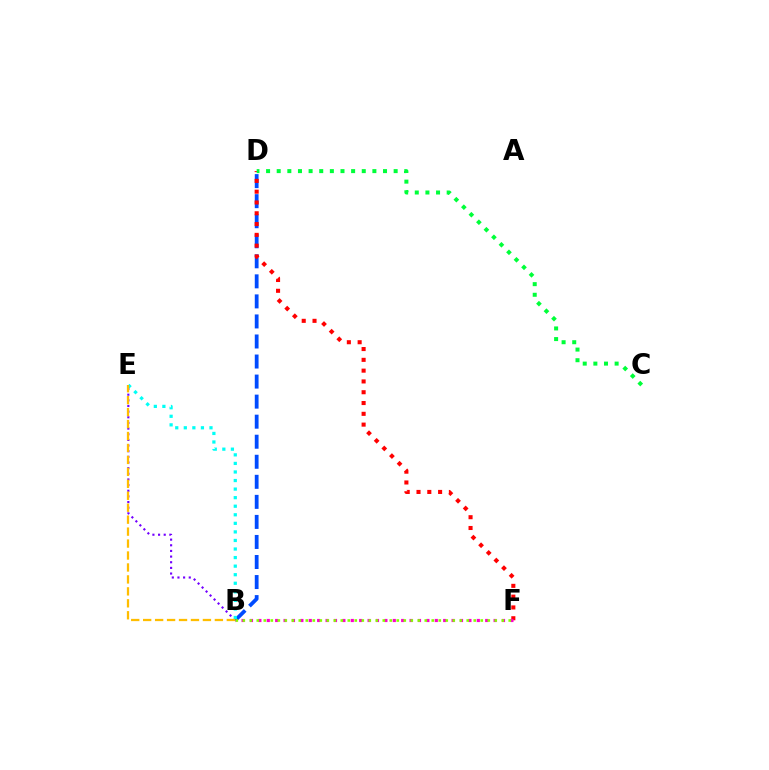{('B', 'D'): [{'color': '#004bff', 'line_style': 'dashed', 'thickness': 2.72}], ('D', 'F'): [{'color': '#ff0000', 'line_style': 'dotted', 'thickness': 2.93}], ('B', 'F'): [{'color': '#ff00cf', 'line_style': 'dotted', 'thickness': 2.28}, {'color': '#84ff00', 'line_style': 'dotted', 'thickness': 1.9}], ('C', 'D'): [{'color': '#00ff39', 'line_style': 'dotted', 'thickness': 2.89}], ('B', 'E'): [{'color': '#7200ff', 'line_style': 'dotted', 'thickness': 1.54}, {'color': '#00fff6', 'line_style': 'dotted', 'thickness': 2.33}, {'color': '#ffbd00', 'line_style': 'dashed', 'thickness': 1.62}]}